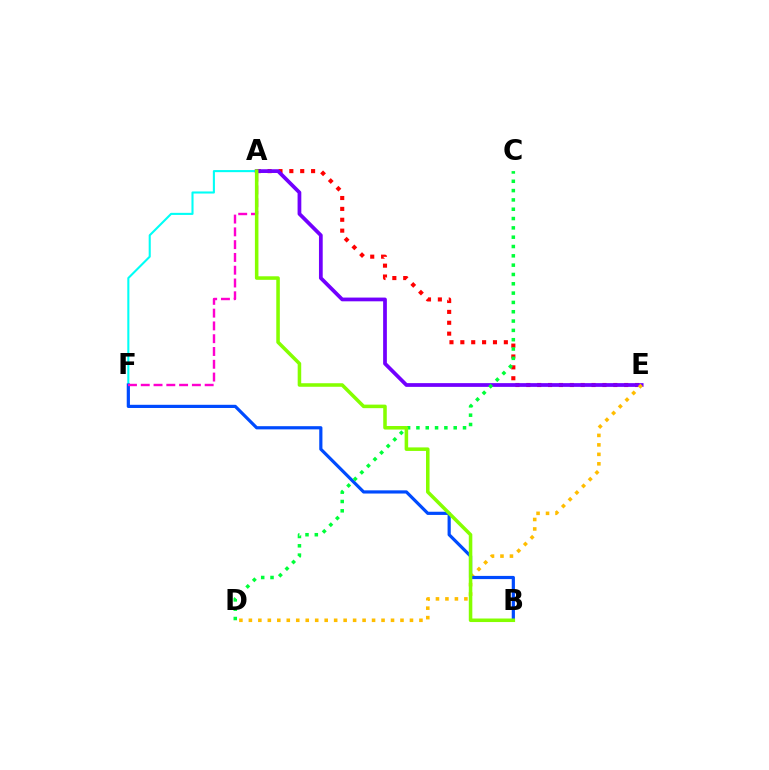{('A', 'E'): [{'color': '#ff0000', 'line_style': 'dotted', 'thickness': 2.95}, {'color': '#7200ff', 'line_style': 'solid', 'thickness': 2.7}], ('A', 'F'): [{'color': '#00fff6', 'line_style': 'solid', 'thickness': 1.51}, {'color': '#ff00cf', 'line_style': 'dashed', 'thickness': 1.74}], ('D', 'E'): [{'color': '#ffbd00', 'line_style': 'dotted', 'thickness': 2.57}], ('B', 'F'): [{'color': '#004bff', 'line_style': 'solid', 'thickness': 2.3}], ('C', 'D'): [{'color': '#00ff39', 'line_style': 'dotted', 'thickness': 2.53}], ('A', 'B'): [{'color': '#84ff00', 'line_style': 'solid', 'thickness': 2.55}]}